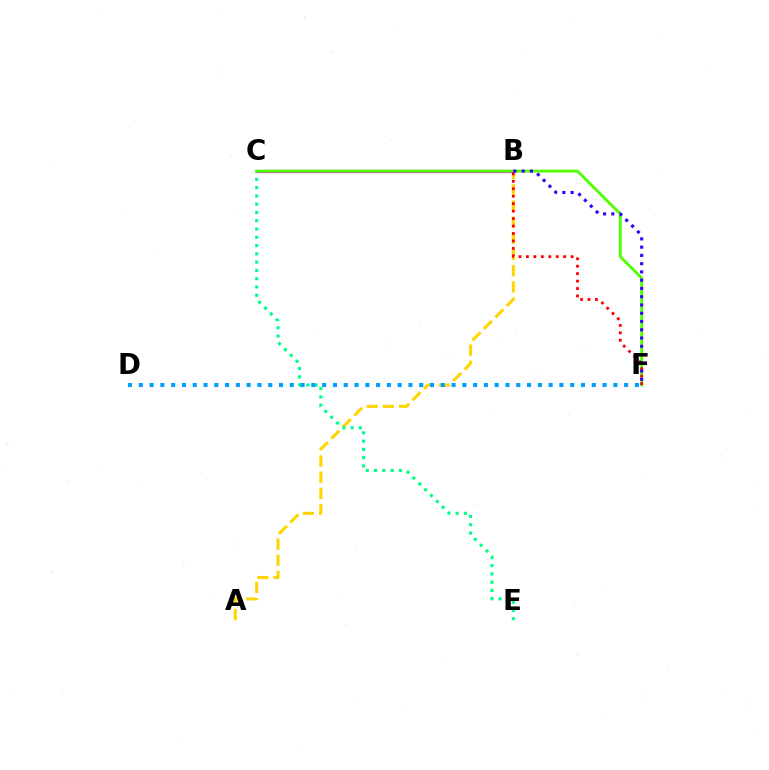{('A', 'B'): [{'color': '#ffd500', 'line_style': 'dashed', 'thickness': 2.2}], ('B', 'C'): [{'color': '#ff00ed', 'line_style': 'solid', 'thickness': 2.27}], ('C', 'E'): [{'color': '#00ff86', 'line_style': 'dotted', 'thickness': 2.25}], ('C', 'F'): [{'color': '#4fff00', 'line_style': 'solid', 'thickness': 2.03}], ('B', 'F'): [{'color': '#ff0000', 'line_style': 'dotted', 'thickness': 2.02}, {'color': '#3700ff', 'line_style': 'dotted', 'thickness': 2.24}], ('D', 'F'): [{'color': '#009eff', 'line_style': 'dotted', 'thickness': 2.93}]}